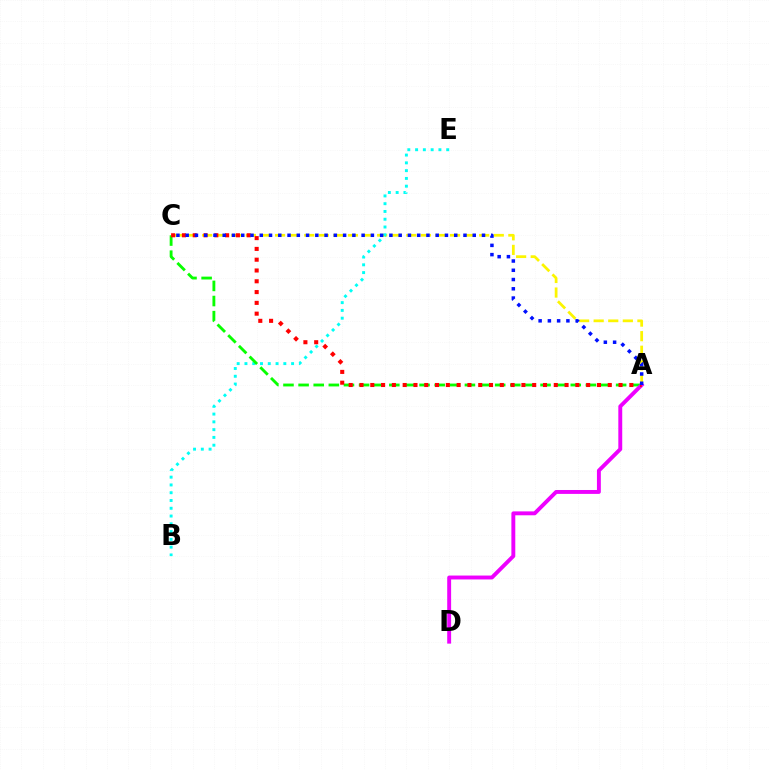{('A', 'C'): [{'color': '#fcf500', 'line_style': 'dashed', 'thickness': 1.98}, {'color': '#08ff00', 'line_style': 'dashed', 'thickness': 2.05}, {'color': '#ff0000', 'line_style': 'dotted', 'thickness': 2.93}, {'color': '#0010ff', 'line_style': 'dotted', 'thickness': 2.52}], ('B', 'E'): [{'color': '#00fff6', 'line_style': 'dotted', 'thickness': 2.11}], ('A', 'D'): [{'color': '#ee00ff', 'line_style': 'solid', 'thickness': 2.81}]}